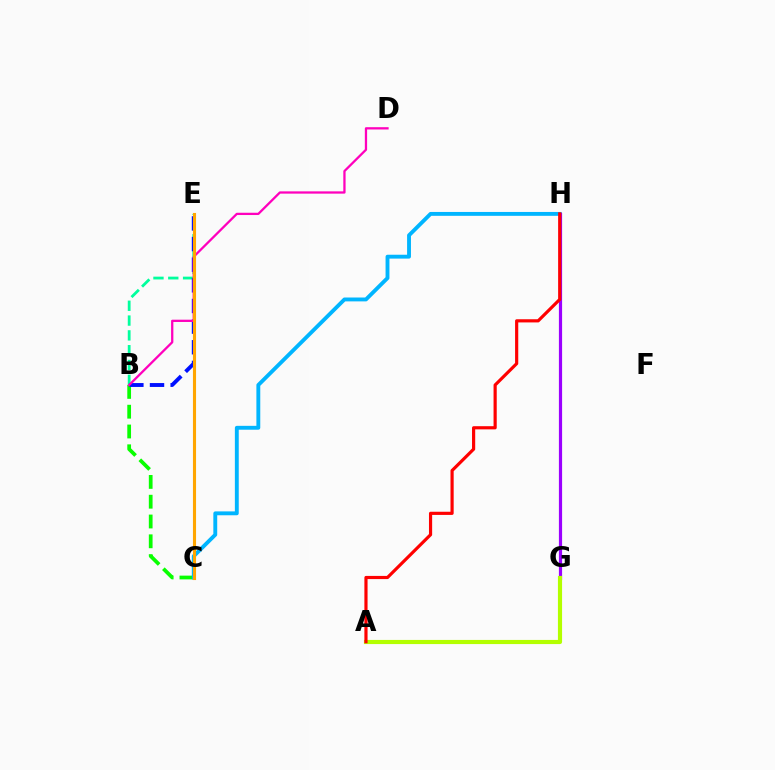{('B', 'C'): [{'color': '#08ff00', 'line_style': 'dashed', 'thickness': 2.69}], ('C', 'H'): [{'color': '#00b5ff', 'line_style': 'solid', 'thickness': 2.79}], ('B', 'E'): [{'color': '#00ff9d', 'line_style': 'dashed', 'thickness': 2.01}, {'color': '#0010ff', 'line_style': 'dashed', 'thickness': 2.8}], ('G', 'H'): [{'color': '#9b00ff', 'line_style': 'solid', 'thickness': 2.3}], ('B', 'D'): [{'color': '#ff00bd', 'line_style': 'solid', 'thickness': 1.64}], ('A', 'G'): [{'color': '#b3ff00', 'line_style': 'solid', 'thickness': 2.99}], ('C', 'E'): [{'color': '#ffa500', 'line_style': 'solid', 'thickness': 2.24}], ('A', 'H'): [{'color': '#ff0000', 'line_style': 'solid', 'thickness': 2.28}]}